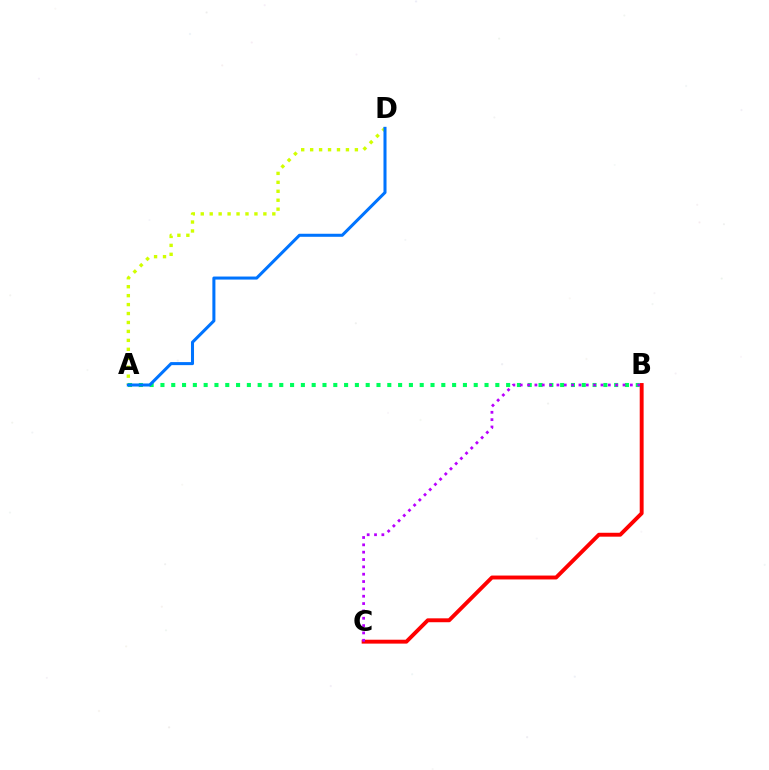{('B', 'C'): [{'color': '#ff0000', 'line_style': 'solid', 'thickness': 2.81}, {'color': '#b900ff', 'line_style': 'dotted', 'thickness': 1.99}], ('A', 'D'): [{'color': '#d1ff00', 'line_style': 'dotted', 'thickness': 2.43}, {'color': '#0074ff', 'line_style': 'solid', 'thickness': 2.19}], ('A', 'B'): [{'color': '#00ff5c', 'line_style': 'dotted', 'thickness': 2.94}]}